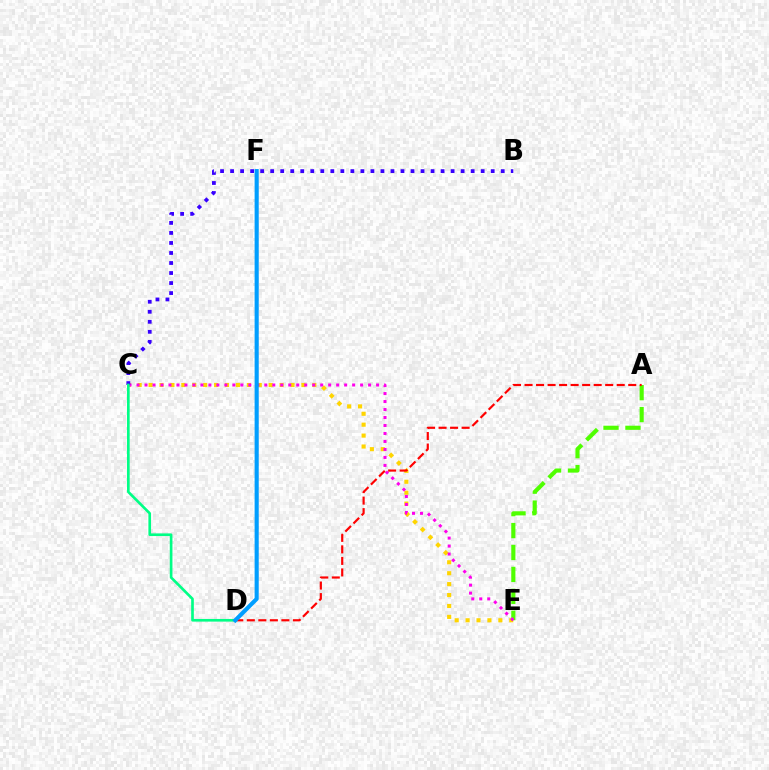{('C', 'E'): [{'color': '#ffd500', 'line_style': 'dotted', 'thickness': 2.97}, {'color': '#ff00ed', 'line_style': 'dotted', 'thickness': 2.17}], ('A', 'E'): [{'color': '#4fff00', 'line_style': 'dashed', 'thickness': 2.98}], ('A', 'D'): [{'color': '#ff0000', 'line_style': 'dashed', 'thickness': 1.57}], ('B', 'C'): [{'color': '#3700ff', 'line_style': 'dotted', 'thickness': 2.72}], ('C', 'D'): [{'color': '#00ff86', 'line_style': 'solid', 'thickness': 1.91}], ('D', 'F'): [{'color': '#009eff', 'line_style': 'solid', 'thickness': 2.96}]}